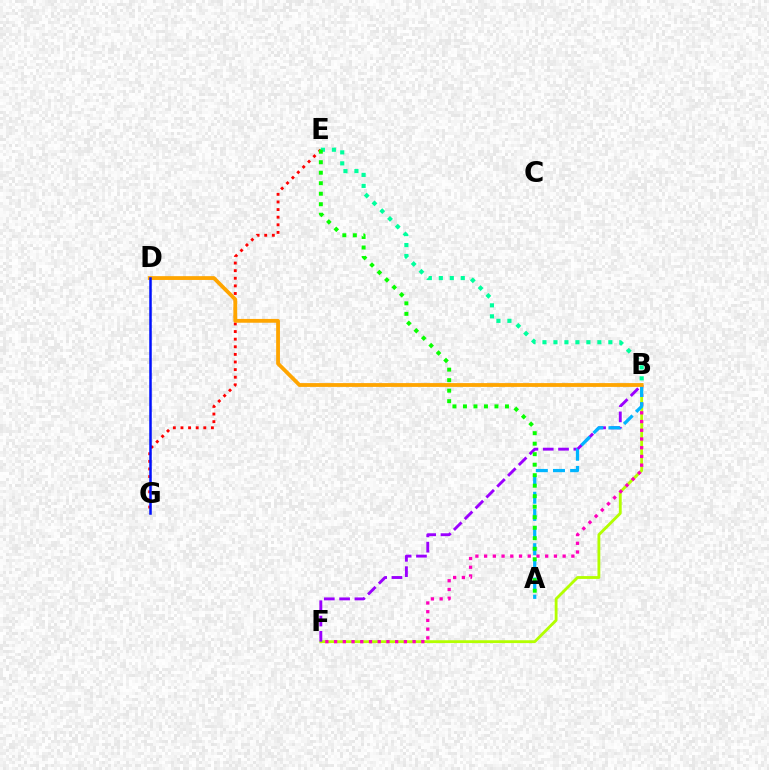{('B', 'F'): [{'color': '#b3ff00', 'line_style': 'solid', 'thickness': 2.04}, {'color': '#9b00ff', 'line_style': 'dashed', 'thickness': 2.08}, {'color': '#ff00bd', 'line_style': 'dotted', 'thickness': 2.37}], ('E', 'G'): [{'color': '#ff0000', 'line_style': 'dotted', 'thickness': 2.07}], ('B', 'E'): [{'color': '#00ff9d', 'line_style': 'dotted', 'thickness': 2.98}], ('A', 'B'): [{'color': '#00b5ff', 'line_style': 'dashed', 'thickness': 2.33}], ('B', 'D'): [{'color': '#ffa500', 'line_style': 'solid', 'thickness': 2.74}], ('D', 'G'): [{'color': '#0010ff', 'line_style': 'solid', 'thickness': 1.81}], ('A', 'E'): [{'color': '#08ff00', 'line_style': 'dotted', 'thickness': 2.85}]}